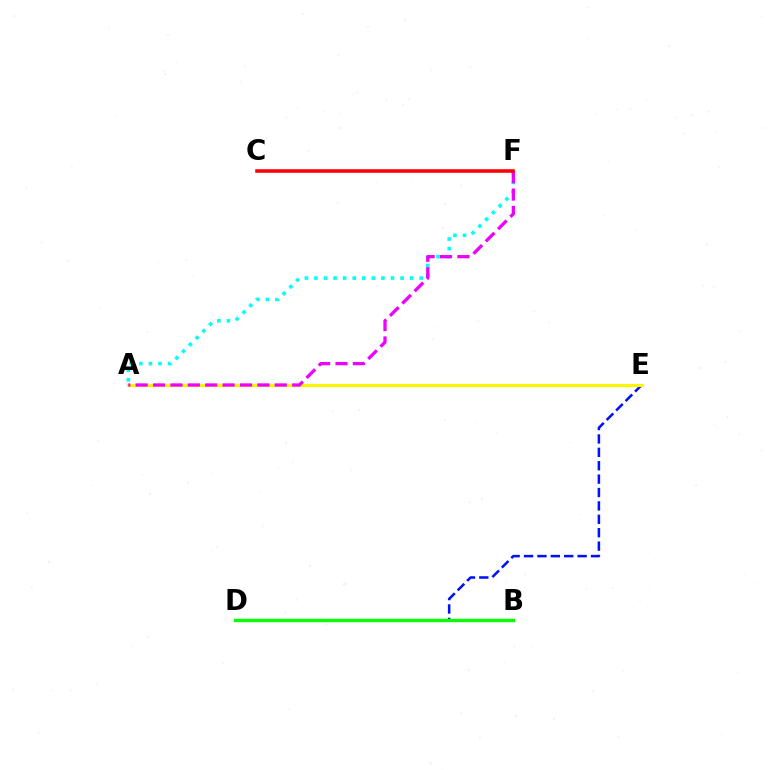{('D', 'E'): [{'color': '#0010ff', 'line_style': 'dashed', 'thickness': 1.82}], ('A', 'E'): [{'color': '#fcf500', 'line_style': 'solid', 'thickness': 2.25}], ('A', 'F'): [{'color': '#00fff6', 'line_style': 'dotted', 'thickness': 2.6}, {'color': '#ee00ff', 'line_style': 'dashed', 'thickness': 2.36}], ('B', 'D'): [{'color': '#08ff00', 'line_style': 'solid', 'thickness': 2.43}], ('C', 'F'): [{'color': '#ff0000', 'line_style': 'solid', 'thickness': 2.57}]}